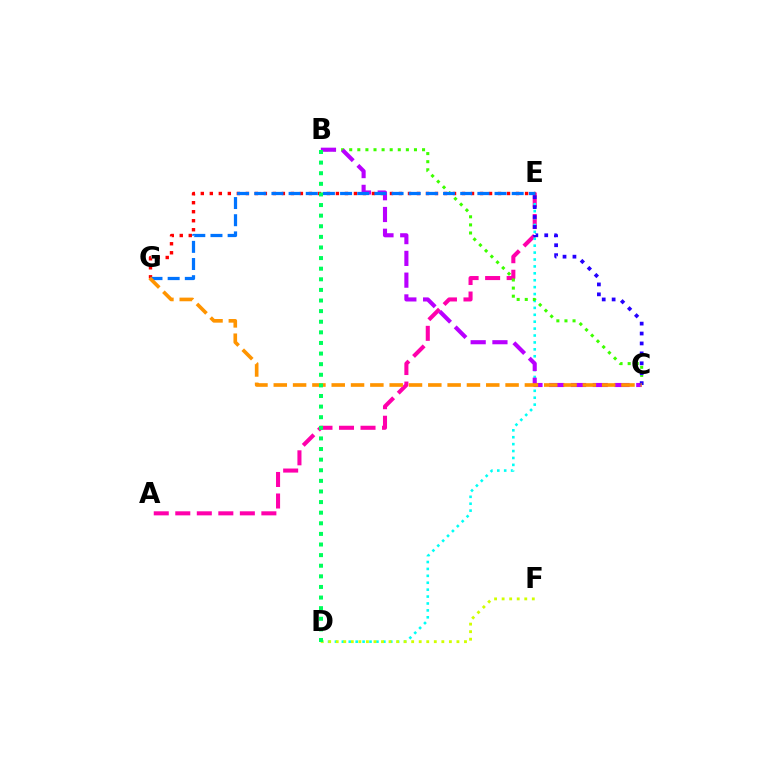{('A', 'E'): [{'color': '#ff00ac', 'line_style': 'dashed', 'thickness': 2.92}], ('D', 'E'): [{'color': '#00fff6', 'line_style': 'dotted', 'thickness': 1.88}], ('E', 'G'): [{'color': '#ff0000', 'line_style': 'dotted', 'thickness': 2.45}, {'color': '#0074ff', 'line_style': 'dashed', 'thickness': 2.33}], ('D', 'F'): [{'color': '#d1ff00', 'line_style': 'dotted', 'thickness': 2.05}], ('B', 'C'): [{'color': '#3dff00', 'line_style': 'dotted', 'thickness': 2.2}, {'color': '#b900ff', 'line_style': 'dashed', 'thickness': 2.96}], ('C', 'E'): [{'color': '#2500ff', 'line_style': 'dotted', 'thickness': 2.7}], ('C', 'G'): [{'color': '#ff9400', 'line_style': 'dashed', 'thickness': 2.62}], ('B', 'D'): [{'color': '#00ff5c', 'line_style': 'dotted', 'thickness': 2.88}]}